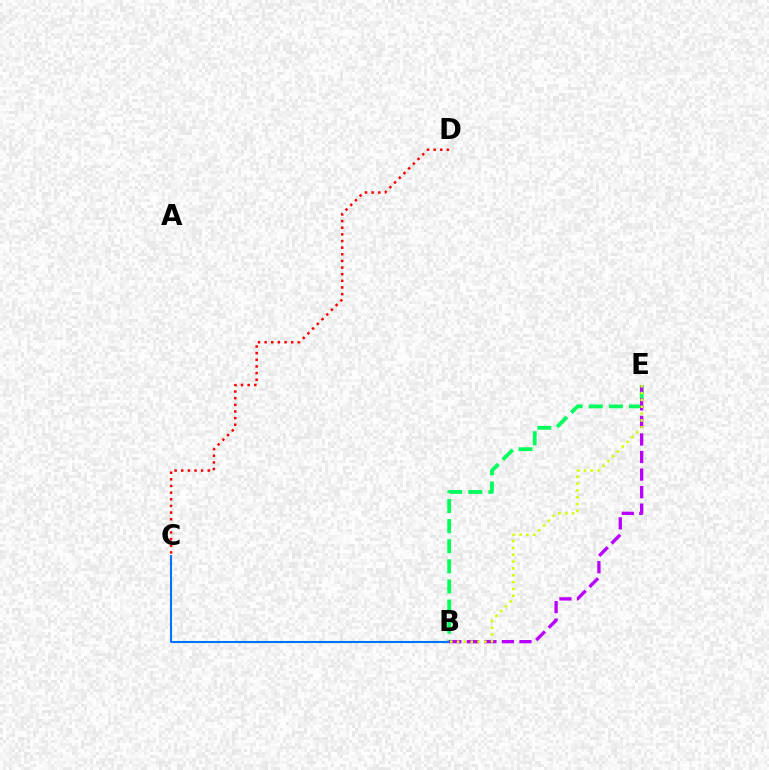{('B', 'E'): [{'color': '#00ff5c', 'line_style': 'dashed', 'thickness': 2.73}, {'color': '#b900ff', 'line_style': 'dashed', 'thickness': 2.38}, {'color': '#d1ff00', 'line_style': 'dotted', 'thickness': 1.85}], ('C', 'D'): [{'color': '#ff0000', 'line_style': 'dotted', 'thickness': 1.8}], ('B', 'C'): [{'color': '#0074ff', 'line_style': 'solid', 'thickness': 1.51}]}